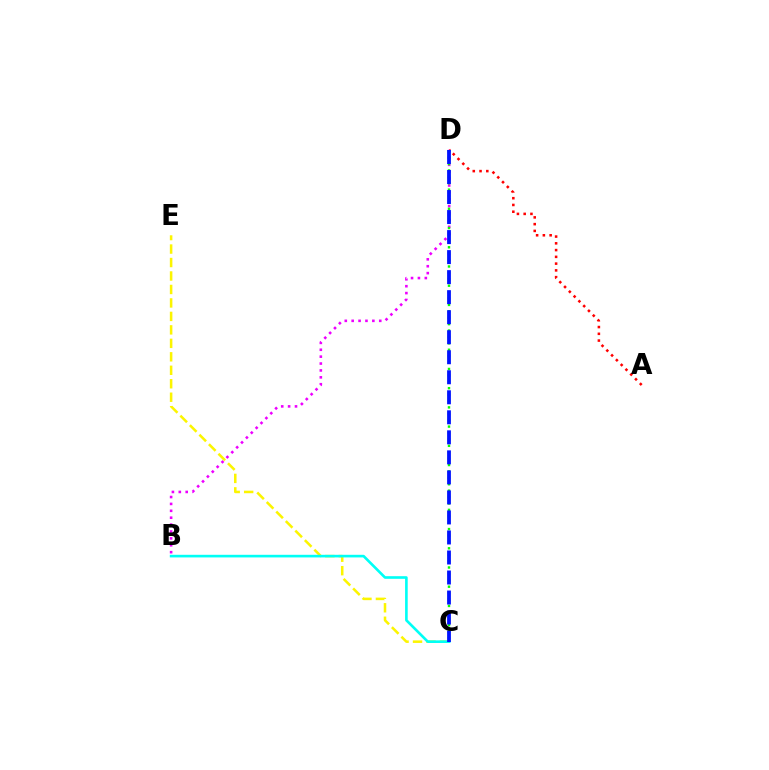{('B', 'D'): [{'color': '#ee00ff', 'line_style': 'dotted', 'thickness': 1.87}], ('A', 'D'): [{'color': '#ff0000', 'line_style': 'dotted', 'thickness': 1.84}], ('C', 'E'): [{'color': '#fcf500', 'line_style': 'dashed', 'thickness': 1.83}], ('C', 'D'): [{'color': '#08ff00', 'line_style': 'dotted', 'thickness': 1.74}, {'color': '#0010ff', 'line_style': 'dashed', 'thickness': 2.72}], ('B', 'C'): [{'color': '#00fff6', 'line_style': 'solid', 'thickness': 1.9}]}